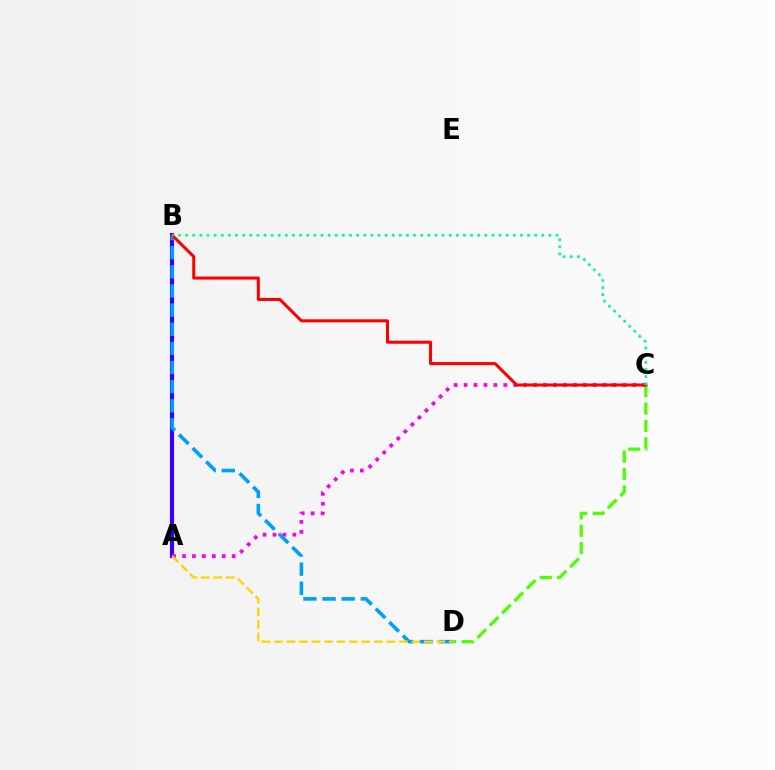{('A', 'B'): [{'color': '#3700ff', 'line_style': 'solid', 'thickness': 2.96}], ('B', 'D'): [{'color': '#009eff', 'line_style': 'dashed', 'thickness': 2.6}], ('A', 'C'): [{'color': '#ff00ed', 'line_style': 'dotted', 'thickness': 2.7}], ('A', 'D'): [{'color': '#ffd500', 'line_style': 'dashed', 'thickness': 1.7}], ('C', 'D'): [{'color': '#4fff00', 'line_style': 'dashed', 'thickness': 2.37}], ('B', 'C'): [{'color': '#ff0000', 'line_style': 'solid', 'thickness': 2.19}, {'color': '#00ff86', 'line_style': 'dotted', 'thickness': 1.94}]}